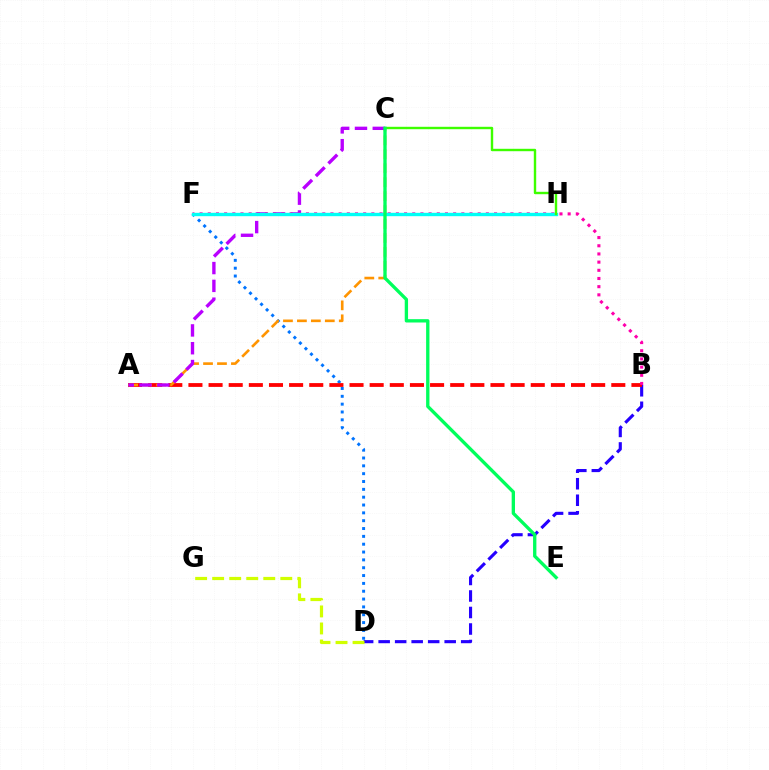{('B', 'D'): [{'color': '#2500ff', 'line_style': 'dashed', 'thickness': 2.24}], ('D', 'F'): [{'color': '#0074ff', 'line_style': 'dotted', 'thickness': 2.13}], ('A', 'B'): [{'color': '#ff0000', 'line_style': 'dashed', 'thickness': 2.74}], ('A', 'C'): [{'color': '#ff9400', 'line_style': 'dashed', 'thickness': 1.89}, {'color': '#b900ff', 'line_style': 'dashed', 'thickness': 2.42}], ('B', 'F'): [{'color': '#ff00ac', 'line_style': 'dotted', 'thickness': 2.22}], ('F', 'H'): [{'color': '#00fff6', 'line_style': 'solid', 'thickness': 2.43}], ('C', 'H'): [{'color': '#3dff00', 'line_style': 'solid', 'thickness': 1.73}], ('D', 'G'): [{'color': '#d1ff00', 'line_style': 'dashed', 'thickness': 2.31}], ('C', 'E'): [{'color': '#00ff5c', 'line_style': 'solid', 'thickness': 2.4}]}